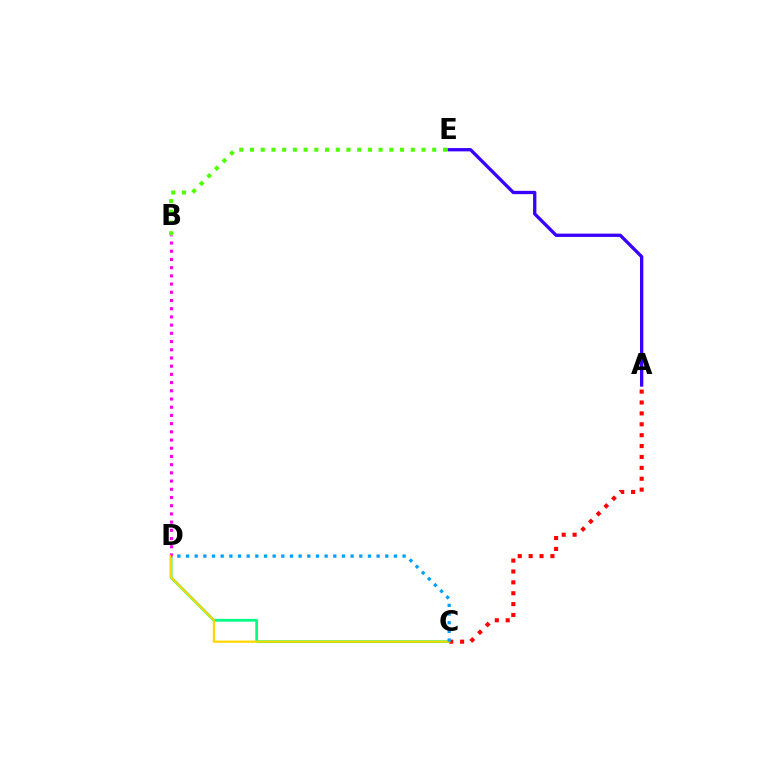{('B', 'E'): [{'color': '#4fff00', 'line_style': 'dotted', 'thickness': 2.91}], ('C', 'D'): [{'color': '#00ff86', 'line_style': 'solid', 'thickness': 2.0}, {'color': '#ffd500', 'line_style': 'solid', 'thickness': 1.56}, {'color': '#009eff', 'line_style': 'dotted', 'thickness': 2.35}], ('A', 'C'): [{'color': '#ff0000', 'line_style': 'dotted', 'thickness': 2.96}], ('B', 'D'): [{'color': '#ff00ed', 'line_style': 'dotted', 'thickness': 2.23}], ('A', 'E'): [{'color': '#3700ff', 'line_style': 'solid', 'thickness': 2.38}]}